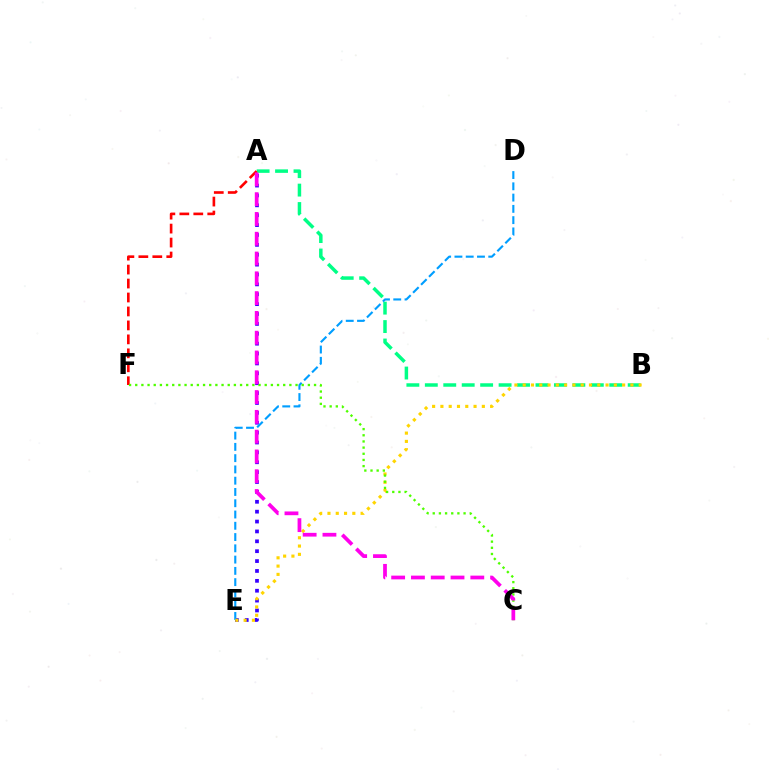{('A', 'B'): [{'color': '#00ff86', 'line_style': 'dashed', 'thickness': 2.51}], ('A', 'E'): [{'color': '#3700ff', 'line_style': 'dotted', 'thickness': 2.68}], ('D', 'E'): [{'color': '#009eff', 'line_style': 'dashed', 'thickness': 1.53}], ('A', 'F'): [{'color': '#ff0000', 'line_style': 'dashed', 'thickness': 1.9}], ('B', 'E'): [{'color': '#ffd500', 'line_style': 'dotted', 'thickness': 2.25}], ('C', 'F'): [{'color': '#4fff00', 'line_style': 'dotted', 'thickness': 1.68}], ('A', 'C'): [{'color': '#ff00ed', 'line_style': 'dashed', 'thickness': 2.69}]}